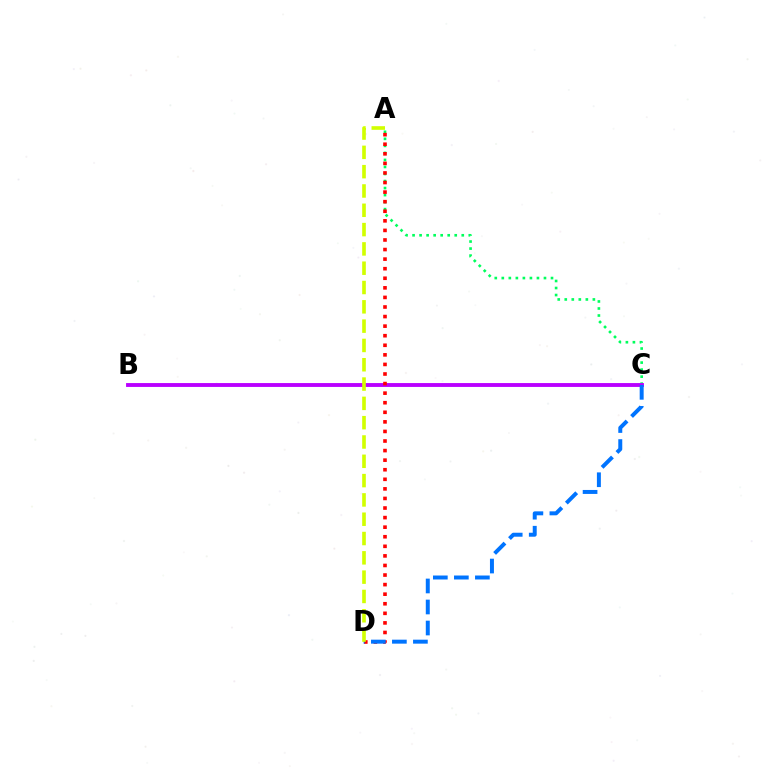{('A', 'C'): [{'color': '#00ff5c', 'line_style': 'dotted', 'thickness': 1.91}], ('B', 'C'): [{'color': '#b900ff', 'line_style': 'solid', 'thickness': 2.79}], ('A', 'D'): [{'color': '#ff0000', 'line_style': 'dotted', 'thickness': 2.6}, {'color': '#d1ff00', 'line_style': 'dashed', 'thickness': 2.62}], ('C', 'D'): [{'color': '#0074ff', 'line_style': 'dashed', 'thickness': 2.86}]}